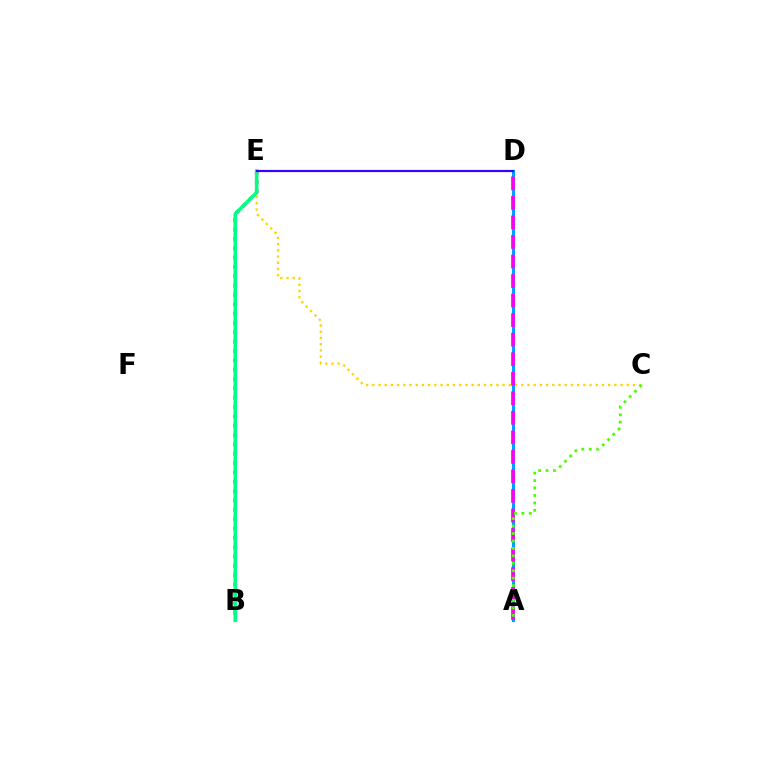{('C', 'E'): [{'color': '#ffd500', 'line_style': 'dotted', 'thickness': 1.69}], ('A', 'D'): [{'color': '#009eff', 'line_style': 'solid', 'thickness': 2.24}, {'color': '#ff00ed', 'line_style': 'dashed', 'thickness': 2.65}], ('B', 'E'): [{'color': '#ff0000', 'line_style': 'dotted', 'thickness': 2.54}, {'color': '#00ff86', 'line_style': 'solid', 'thickness': 2.59}], ('A', 'C'): [{'color': '#4fff00', 'line_style': 'dotted', 'thickness': 2.02}], ('D', 'E'): [{'color': '#3700ff', 'line_style': 'solid', 'thickness': 1.58}]}